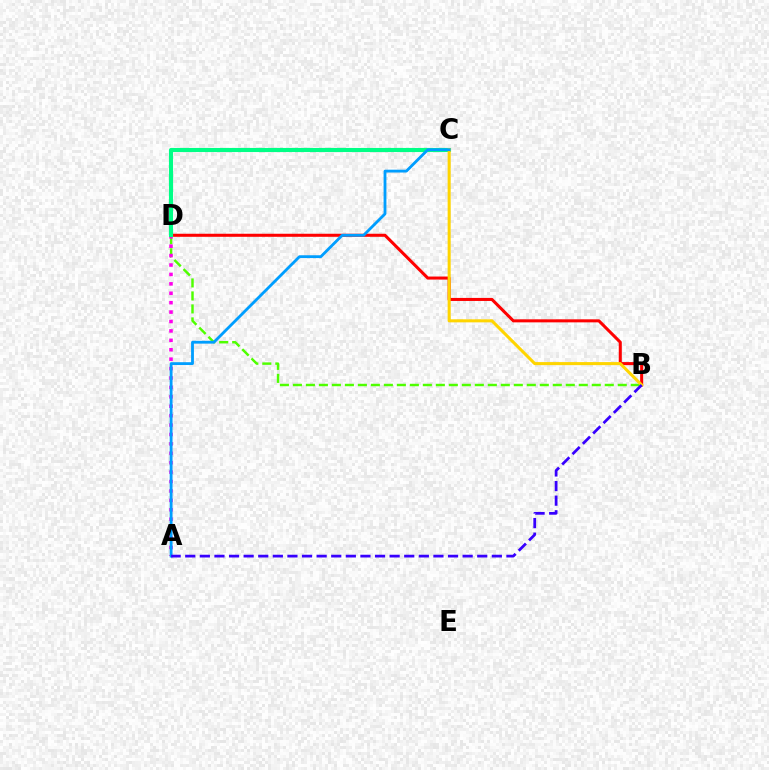{('B', 'D'): [{'color': '#4fff00', 'line_style': 'dashed', 'thickness': 1.77}, {'color': '#ff0000', 'line_style': 'solid', 'thickness': 2.19}], ('A', 'D'): [{'color': '#ff00ed', 'line_style': 'dotted', 'thickness': 2.56}], ('C', 'D'): [{'color': '#00ff86', 'line_style': 'solid', 'thickness': 2.96}], ('B', 'C'): [{'color': '#ffd500', 'line_style': 'solid', 'thickness': 2.2}], ('A', 'C'): [{'color': '#009eff', 'line_style': 'solid', 'thickness': 2.03}], ('A', 'B'): [{'color': '#3700ff', 'line_style': 'dashed', 'thickness': 1.98}]}